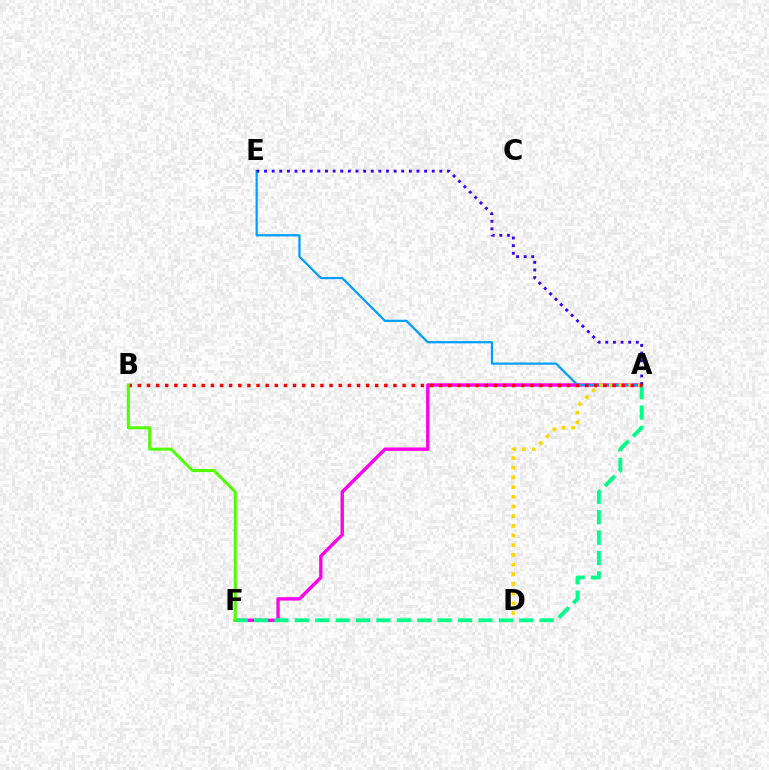{('A', 'F'): [{'color': '#ff00ed', 'line_style': 'solid', 'thickness': 2.43}, {'color': '#00ff86', 'line_style': 'dashed', 'thickness': 2.77}], ('A', 'E'): [{'color': '#009eff', 'line_style': 'solid', 'thickness': 1.61}, {'color': '#3700ff', 'line_style': 'dotted', 'thickness': 2.07}], ('A', 'D'): [{'color': '#ffd500', 'line_style': 'dotted', 'thickness': 2.63}], ('A', 'B'): [{'color': '#ff0000', 'line_style': 'dotted', 'thickness': 2.48}], ('B', 'F'): [{'color': '#4fff00', 'line_style': 'solid', 'thickness': 2.17}]}